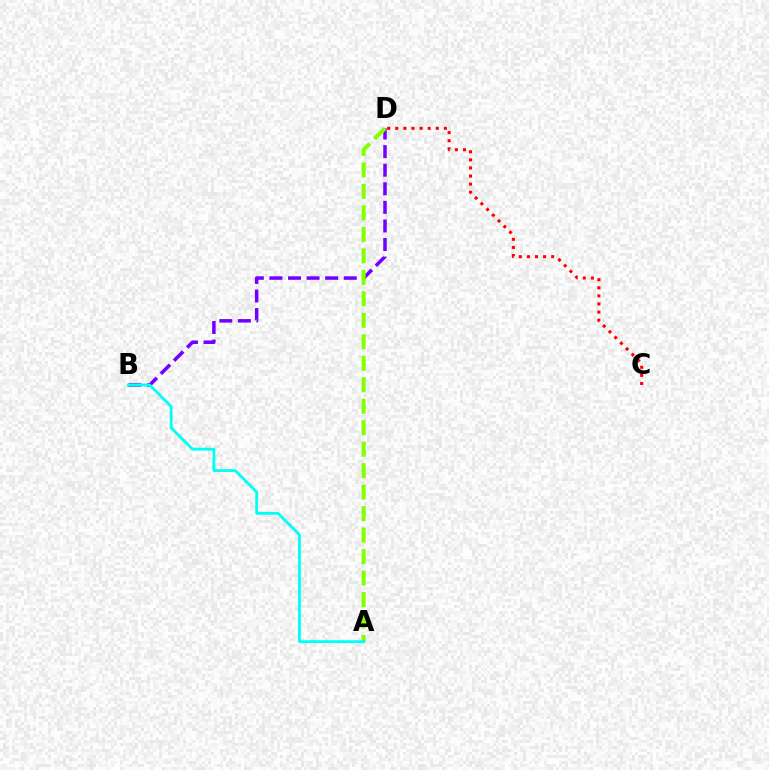{('B', 'D'): [{'color': '#7200ff', 'line_style': 'dashed', 'thickness': 2.52}], ('A', 'D'): [{'color': '#84ff00', 'line_style': 'dashed', 'thickness': 2.92}], ('C', 'D'): [{'color': '#ff0000', 'line_style': 'dotted', 'thickness': 2.2}], ('A', 'B'): [{'color': '#00fff6', 'line_style': 'solid', 'thickness': 2.04}]}